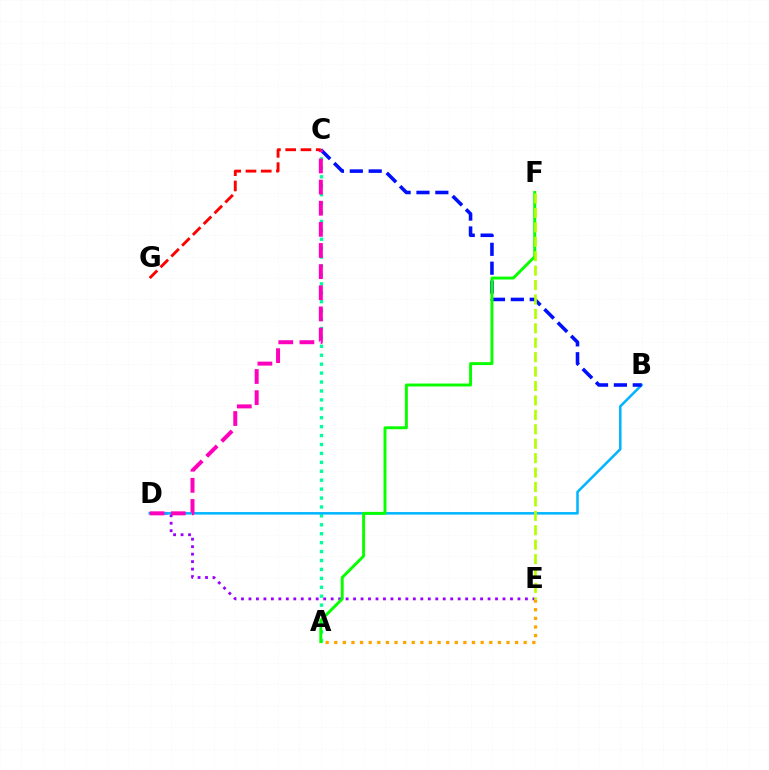{('A', 'C'): [{'color': '#00ff9d', 'line_style': 'dotted', 'thickness': 2.42}], ('D', 'E'): [{'color': '#9b00ff', 'line_style': 'dotted', 'thickness': 2.03}], ('B', 'D'): [{'color': '#00b5ff', 'line_style': 'solid', 'thickness': 1.82}], ('B', 'C'): [{'color': '#0010ff', 'line_style': 'dashed', 'thickness': 2.56}], ('C', 'D'): [{'color': '#ff00bd', 'line_style': 'dashed', 'thickness': 2.87}], ('A', 'E'): [{'color': '#ffa500', 'line_style': 'dotted', 'thickness': 2.34}], ('C', 'G'): [{'color': '#ff0000', 'line_style': 'dashed', 'thickness': 2.08}], ('A', 'F'): [{'color': '#08ff00', 'line_style': 'solid', 'thickness': 2.11}], ('E', 'F'): [{'color': '#b3ff00', 'line_style': 'dashed', 'thickness': 1.96}]}